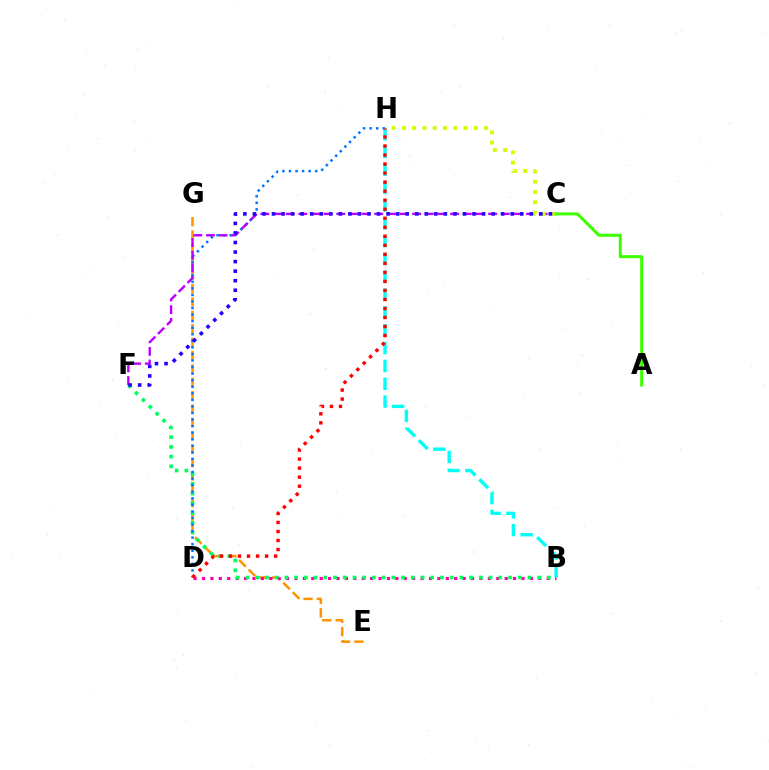{('E', 'G'): [{'color': '#ff9400', 'line_style': 'dashed', 'thickness': 1.82}], ('B', 'D'): [{'color': '#ff00ac', 'line_style': 'dotted', 'thickness': 2.28}], ('B', 'F'): [{'color': '#00ff5c', 'line_style': 'dotted', 'thickness': 2.64}], ('D', 'H'): [{'color': '#0074ff', 'line_style': 'dotted', 'thickness': 1.78}, {'color': '#ff0000', 'line_style': 'dotted', 'thickness': 2.45}], ('C', 'F'): [{'color': '#b900ff', 'line_style': 'dashed', 'thickness': 1.72}, {'color': '#2500ff', 'line_style': 'dotted', 'thickness': 2.59}], ('B', 'H'): [{'color': '#00fff6', 'line_style': 'dashed', 'thickness': 2.42}], ('C', 'H'): [{'color': '#d1ff00', 'line_style': 'dotted', 'thickness': 2.79}], ('A', 'C'): [{'color': '#3dff00', 'line_style': 'solid', 'thickness': 2.18}]}